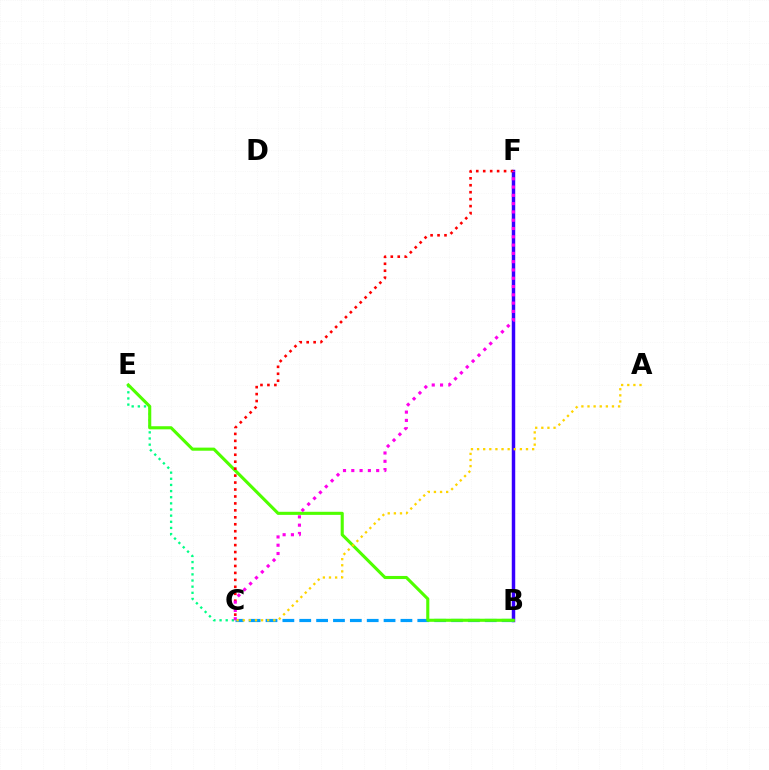{('B', 'F'): [{'color': '#3700ff', 'line_style': 'solid', 'thickness': 2.49}], ('C', 'E'): [{'color': '#00ff86', 'line_style': 'dotted', 'thickness': 1.67}], ('B', 'C'): [{'color': '#009eff', 'line_style': 'dashed', 'thickness': 2.29}], ('B', 'E'): [{'color': '#4fff00', 'line_style': 'solid', 'thickness': 2.23}], ('C', 'F'): [{'color': '#ff0000', 'line_style': 'dotted', 'thickness': 1.89}, {'color': '#ff00ed', 'line_style': 'dotted', 'thickness': 2.25}], ('A', 'C'): [{'color': '#ffd500', 'line_style': 'dotted', 'thickness': 1.66}]}